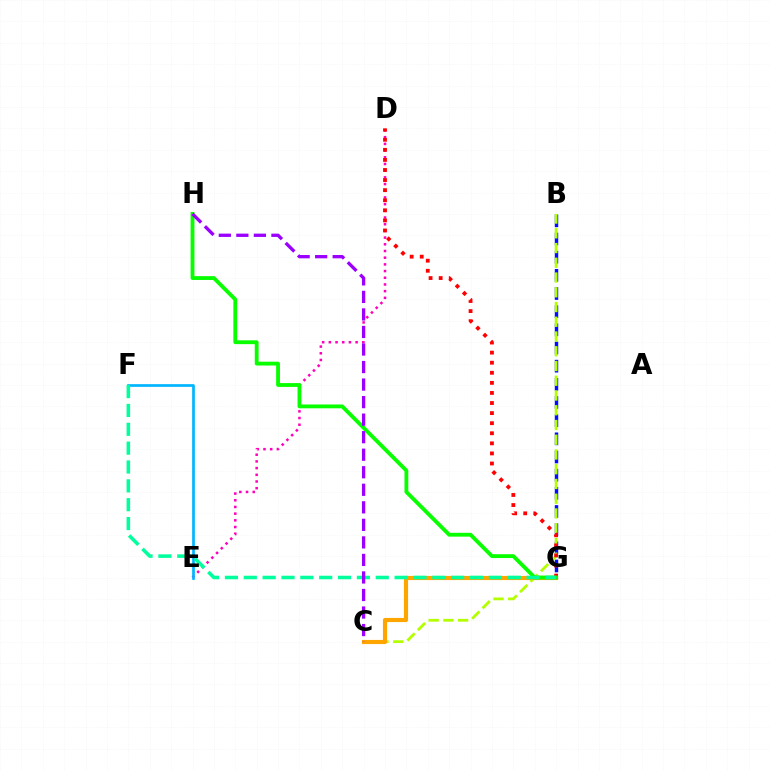{('B', 'G'): [{'color': '#0010ff', 'line_style': 'dashed', 'thickness': 2.47}], ('B', 'C'): [{'color': '#b3ff00', 'line_style': 'dashed', 'thickness': 2.0}], ('D', 'E'): [{'color': '#ff00bd', 'line_style': 'dotted', 'thickness': 1.82}], ('C', 'G'): [{'color': '#ffa500', 'line_style': 'solid', 'thickness': 2.98}], ('E', 'F'): [{'color': '#00b5ff', 'line_style': 'solid', 'thickness': 1.94}], ('D', 'G'): [{'color': '#ff0000', 'line_style': 'dotted', 'thickness': 2.74}], ('G', 'H'): [{'color': '#08ff00', 'line_style': 'solid', 'thickness': 2.76}], ('F', 'G'): [{'color': '#00ff9d', 'line_style': 'dashed', 'thickness': 2.56}], ('C', 'H'): [{'color': '#9b00ff', 'line_style': 'dashed', 'thickness': 2.38}]}